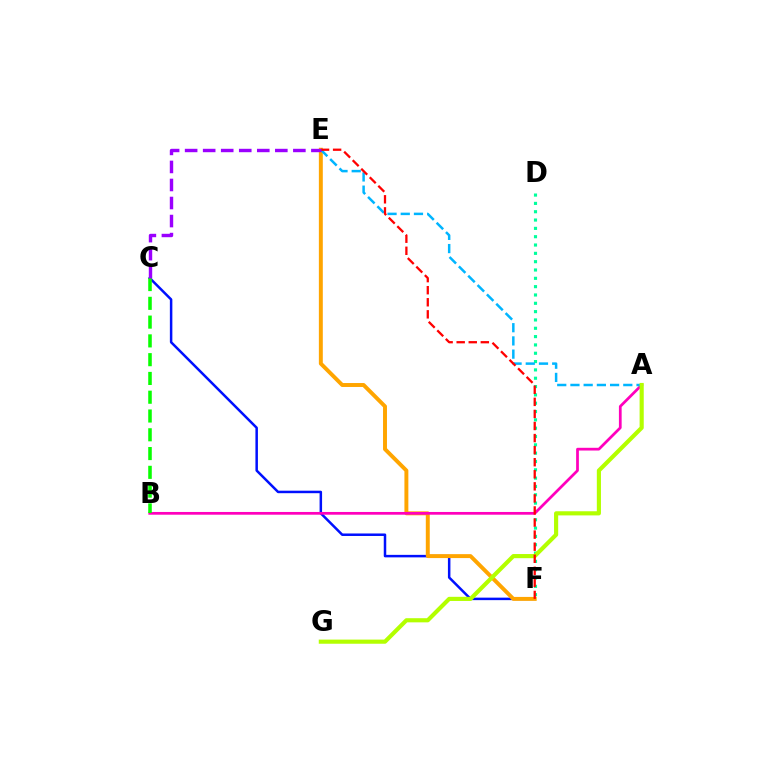{('D', 'F'): [{'color': '#00ff9d', 'line_style': 'dotted', 'thickness': 2.26}], ('C', 'F'): [{'color': '#0010ff', 'line_style': 'solid', 'thickness': 1.8}], ('E', 'F'): [{'color': '#ffa500', 'line_style': 'solid', 'thickness': 2.83}, {'color': '#ff0000', 'line_style': 'dashed', 'thickness': 1.64}], ('A', 'B'): [{'color': '#ff00bd', 'line_style': 'solid', 'thickness': 1.97}], ('B', 'C'): [{'color': '#08ff00', 'line_style': 'dashed', 'thickness': 2.55}], ('A', 'E'): [{'color': '#00b5ff', 'line_style': 'dashed', 'thickness': 1.8}], ('A', 'G'): [{'color': '#b3ff00', 'line_style': 'solid', 'thickness': 2.98}], ('C', 'E'): [{'color': '#9b00ff', 'line_style': 'dashed', 'thickness': 2.45}]}